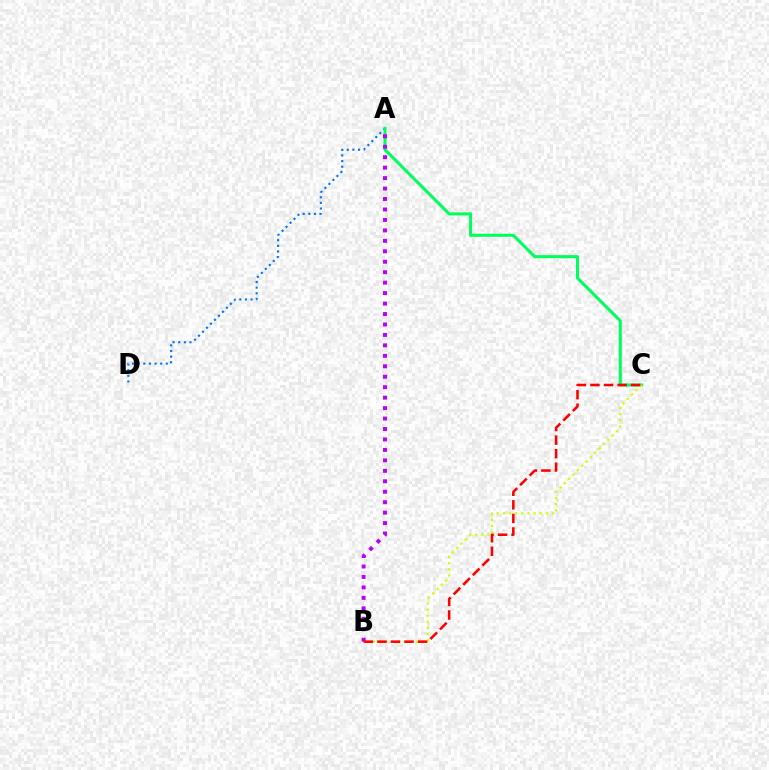{('A', 'D'): [{'color': '#0074ff', 'line_style': 'dotted', 'thickness': 1.53}], ('A', 'C'): [{'color': '#00ff5c', 'line_style': 'solid', 'thickness': 2.19}], ('B', 'C'): [{'color': '#d1ff00', 'line_style': 'dotted', 'thickness': 1.67}, {'color': '#ff0000', 'line_style': 'dashed', 'thickness': 1.84}], ('A', 'B'): [{'color': '#b900ff', 'line_style': 'dotted', 'thickness': 2.84}]}